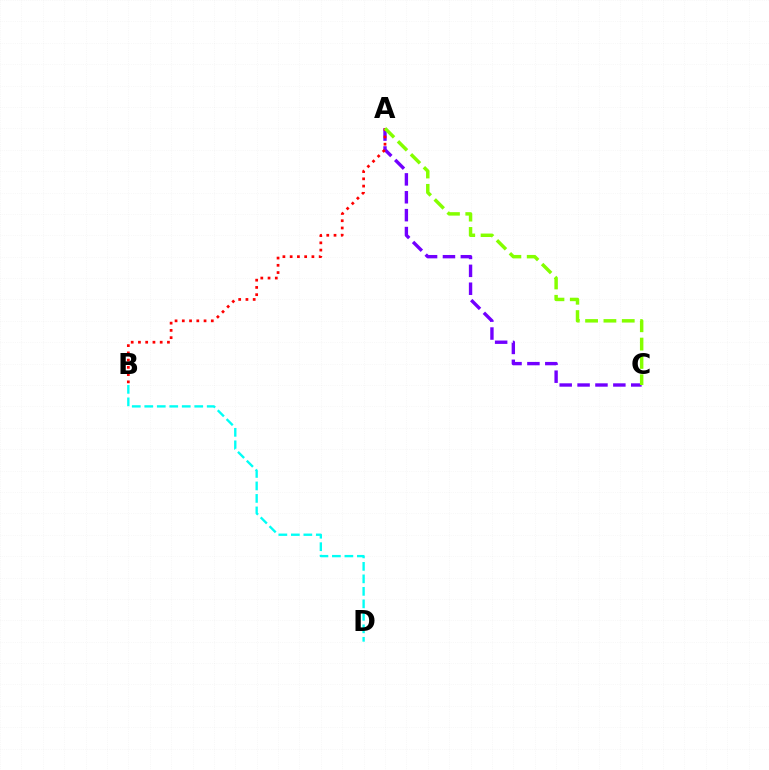{('A', 'C'): [{'color': '#7200ff', 'line_style': 'dashed', 'thickness': 2.43}, {'color': '#84ff00', 'line_style': 'dashed', 'thickness': 2.49}], ('A', 'B'): [{'color': '#ff0000', 'line_style': 'dotted', 'thickness': 1.97}], ('B', 'D'): [{'color': '#00fff6', 'line_style': 'dashed', 'thickness': 1.7}]}